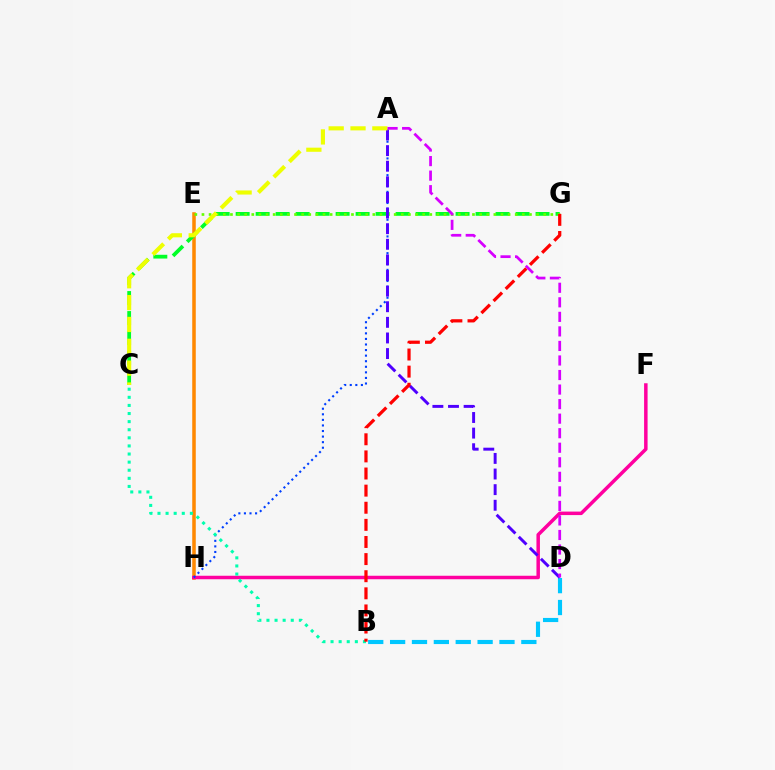{('E', 'H'): [{'color': '#ff8800', 'line_style': 'solid', 'thickness': 2.55}], ('B', 'D'): [{'color': '#00c7ff', 'line_style': 'dashed', 'thickness': 2.97}], ('C', 'G'): [{'color': '#00ff27', 'line_style': 'dashed', 'thickness': 2.72}], ('F', 'H'): [{'color': '#ff00a0', 'line_style': 'solid', 'thickness': 2.52}], ('A', 'H'): [{'color': '#003fff', 'line_style': 'dotted', 'thickness': 1.51}], ('B', 'C'): [{'color': '#00ffaf', 'line_style': 'dotted', 'thickness': 2.2}], ('E', 'G'): [{'color': '#66ff00', 'line_style': 'dotted', 'thickness': 1.93}], ('A', 'D'): [{'color': '#4f00ff', 'line_style': 'dashed', 'thickness': 2.12}, {'color': '#d600ff', 'line_style': 'dashed', 'thickness': 1.98}], ('A', 'C'): [{'color': '#eeff00', 'line_style': 'dashed', 'thickness': 2.97}], ('B', 'G'): [{'color': '#ff0000', 'line_style': 'dashed', 'thickness': 2.33}]}